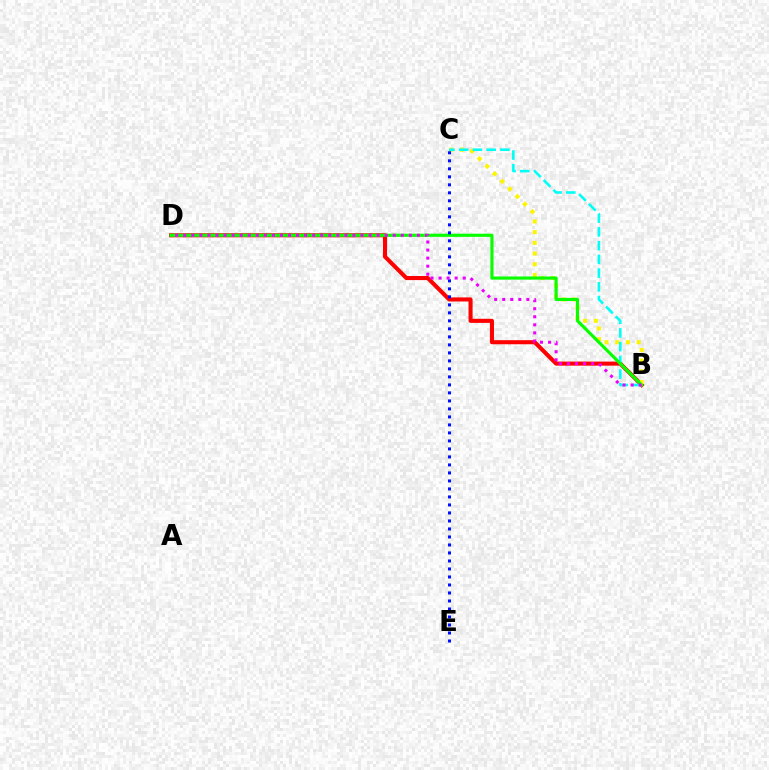{('B', 'D'): [{'color': '#ff0000', 'line_style': 'solid', 'thickness': 2.94}, {'color': '#08ff00', 'line_style': 'solid', 'thickness': 2.27}, {'color': '#ee00ff', 'line_style': 'dotted', 'thickness': 2.19}], ('B', 'C'): [{'color': '#fcf500', 'line_style': 'dotted', 'thickness': 2.91}, {'color': '#00fff6', 'line_style': 'dashed', 'thickness': 1.87}], ('C', 'E'): [{'color': '#0010ff', 'line_style': 'dotted', 'thickness': 2.17}]}